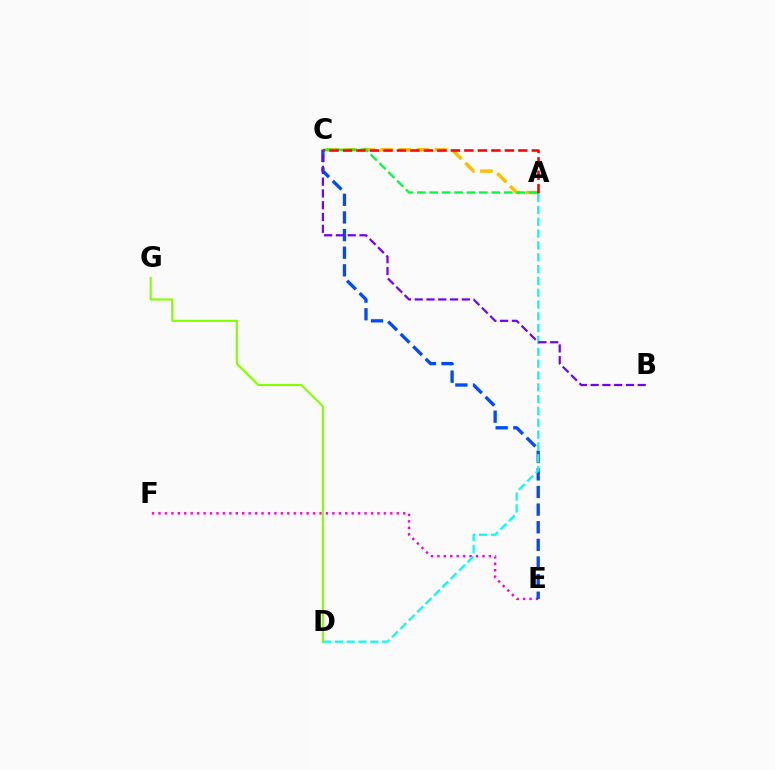{('E', 'F'): [{'color': '#ff00cf', 'line_style': 'dotted', 'thickness': 1.75}], ('A', 'C'): [{'color': '#ffbd00', 'line_style': 'dashed', 'thickness': 2.46}, {'color': '#00ff39', 'line_style': 'dashed', 'thickness': 1.69}, {'color': '#ff0000', 'line_style': 'dashed', 'thickness': 1.83}], ('D', 'G'): [{'color': '#84ff00', 'line_style': 'solid', 'thickness': 1.51}], ('C', 'E'): [{'color': '#004bff', 'line_style': 'dashed', 'thickness': 2.39}], ('A', 'D'): [{'color': '#00fff6', 'line_style': 'dashed', 'thickness': 1.61}], ('B', 'C'): [{'color': '#7200ff', 'line_style': 'dashed', 'thickness': 1.6}]}